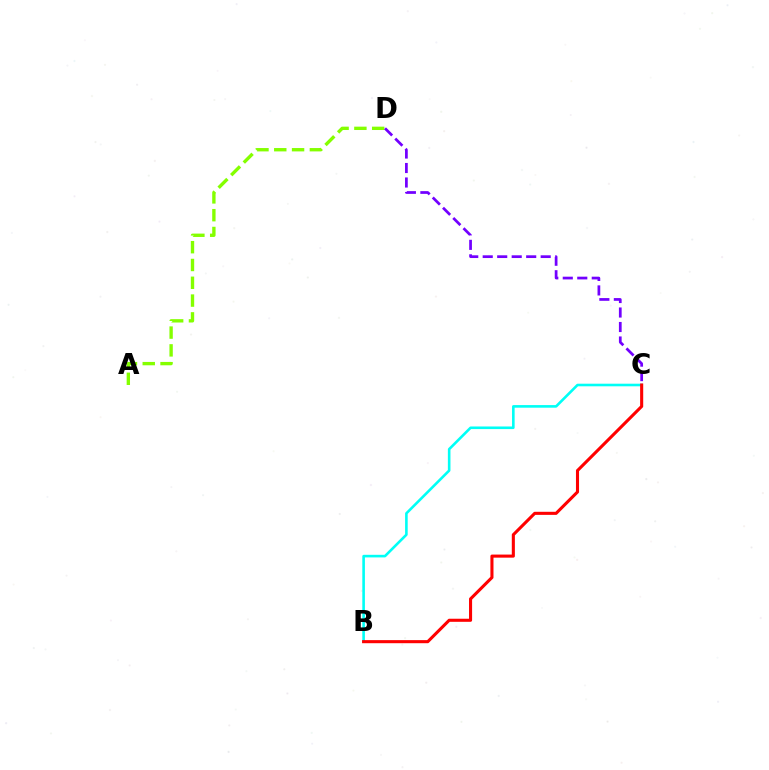{('B', 'C'): [{'color': '#00fff6', 'line_style': 'solid', 'thickness': 1.87}, {'color': '#ff0000', 'line_style': 'solid', 'thickness': 2.22}], ('A', 'D'): [{'color': '#84ff00', 'line_style': 'dashed', 'thickness': 2.42}], ('C', 'D'): [{'color': '#7200ff', 'line_style': 'dashed', 'thickness': 1.97}]}